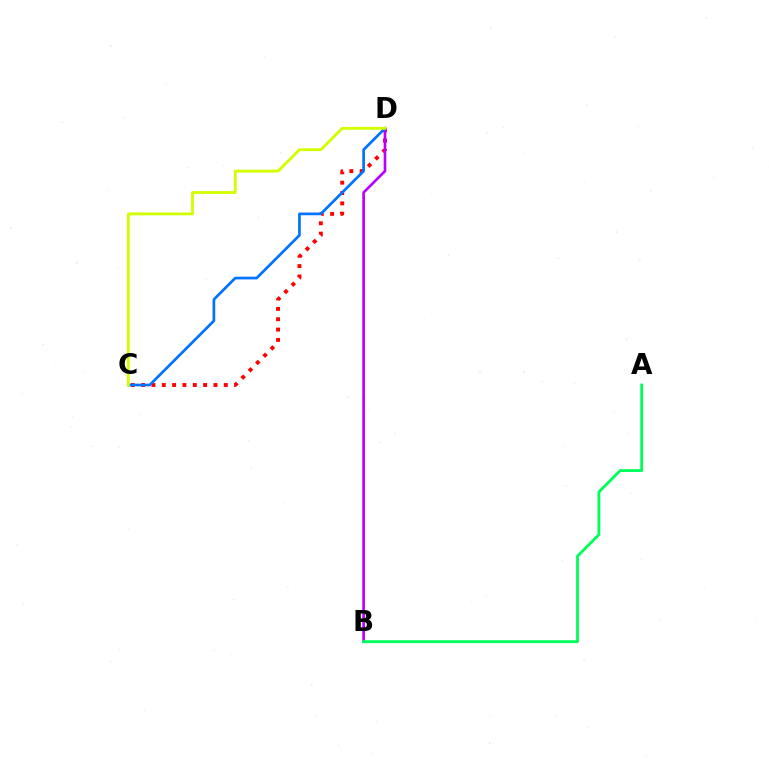{('C', 'D'): [{'color': '#ff0000', 'line_style': 'dotted', 'thickness': 2.81}, {'color': '#0074ff', 'line_style': 'solid', 'thickness': 1.95}, {'color': '#d1ff00', 'line_style': 'solid', 'thickness': 2.05}], ('B', 'D'): [{'color': '#b900ff', 'line_style': 'solid', 'thickness': 1.91}], ('A', 'B'): [{'color': '#00ff5c', 'line_style': 'solid', 'thickness': 2.04}]}